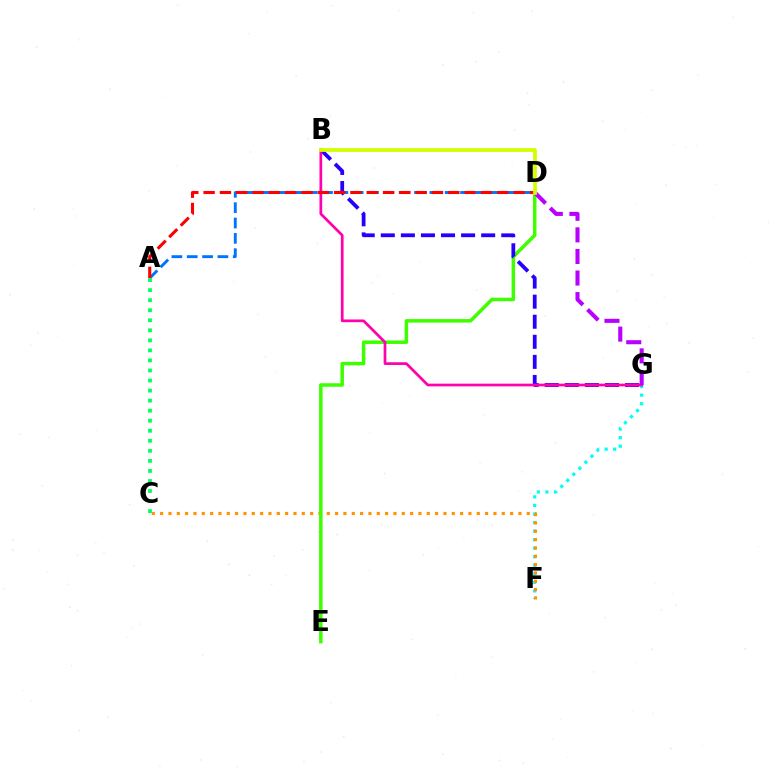{('F', 'G'): [{'color': '#00fff6', 'line_style': 'dotted', 'thickness': 2.32}], ('C', 'F'): [{'color': '#ff9400', 'line_style': 'dotted', 'thickness': 2.26}], ('D', 'E'): [{'color': '#3dff00', 'line_style': 'solid', 'thickness': 2.52}], ('B', 'G'): [{'color': '#2500ff', 'line_style': 'dashed', 'thickness': 2.73}, {'color': '#ff00ac', 'line_style': 'solid', 'thickness': 1.96}], ('A', 'D'): [{'color': '#0074ff', 'line_style': 'dashed', 'thickness': 2.08}, {'color': '#ff0000', 'line_style': 'dashed', 'thickness': 2.22}], ('A', 'C'): [{'color': '#00ff5c', 'line_style': 'dotted', 'thickness': 2.73}], ('D', 'G'): [{'color': '#b900ff', 'line_style': 'dashed', 'thickness': 2.93}], ('B', 'D'): [{'color': '#d1ff00', 'line_style': 'solid', 'thickness': 2.7}]}